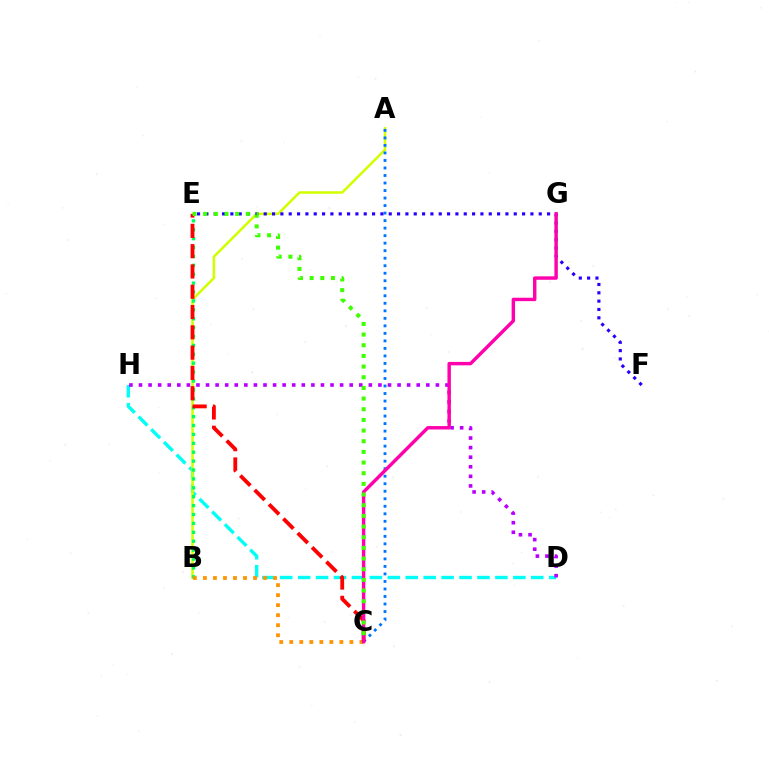{('D', 'H'): [{'color': '#00fff6', 'line_style': 'dashed', 'thickness': 2.44}, {'color': '#b900ff', 'line_style': 'dotted', 'thickness': 2.6}], ('A', 'B'): [{'color': '#d1ff00', 'line_style': 'solid', 'thickness': 1.83}], ('B', 'E'): [{'color': '#00ff5c', 'line_style': 'dotted', 'thickness': 2.42}], ('A', 'C'): [{'color': '#0074ff', 'line_style': 'dotted', 'thickness': 2.04}], ('B', 'C'): [{'color': '#ff9400', 'line_style': 'dotted', 'thickness': 2.72}], ('C', 'E'): [{'color': '#ff0000', 'line_style': 'dashed', 'thickness': 2.76}, {'color': '#3dff00', 'line_style': 'dotted', 'thickness': 2.9}], ('E', 'F'): [{'color': '#2500ff', 'line_style': 'dotted', 'thickness': 2.26}], ('C', 'G'): [{'color': '#ff00ac', 'line_style': 'solid', 'thickness': 2.46}]}